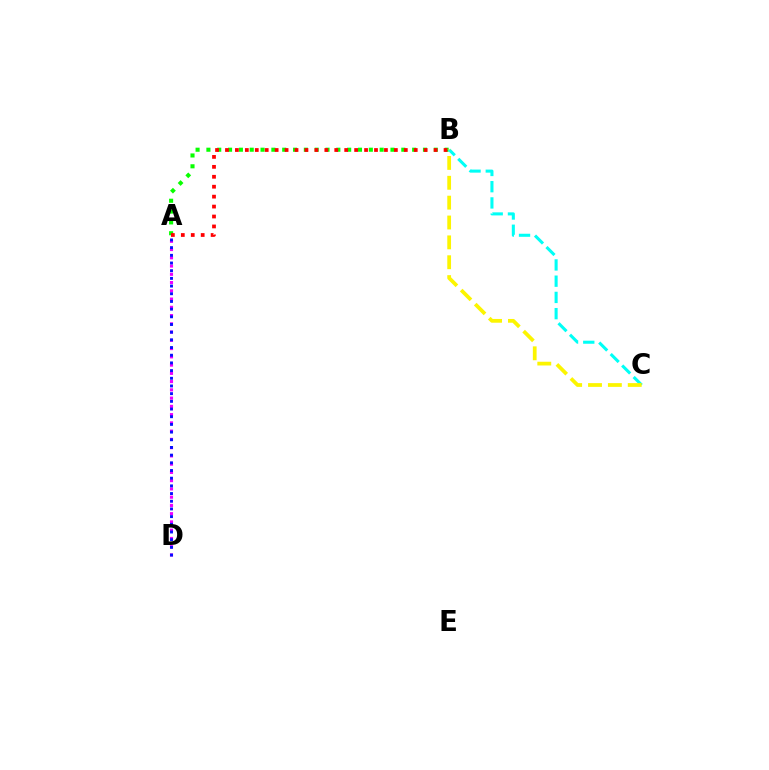{('A', 'B'): [{'color': '#08ff00', 'line_style': 'dotted', 'thickness': 2.94}, {'color': '#ff0000', 'line_style': 'dotted', 'thickness': 2.7}], ('A', 'D'): [{'color': '#ee00ff', 'line_style': 'dotted', 'thickness': 2.24}, {'color': '#0010ff', 'line_style': 'dotted', 'thickness': 2.09}], ('B', 'C'): [{'color': '#00fff6', 'line_style': 'dashed', 'thickness': 2.21}, {'color': '#fcf500', 'line_style': 'dashed', 'thickness': 2.7}]}